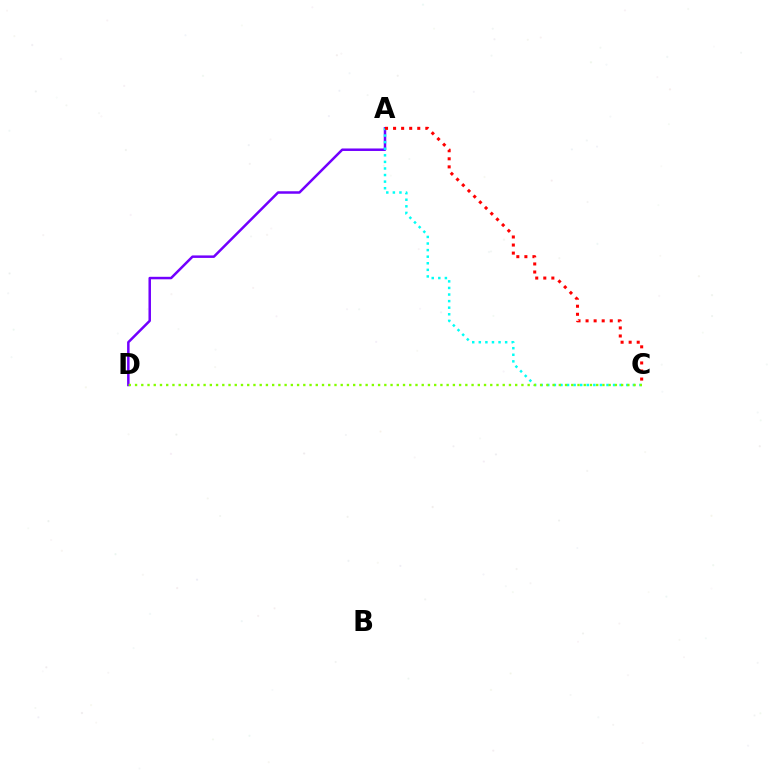{('A', 'D'): [{'color': '#7200ff', 'line_style': 'solid', 'thickness': 1.8}], ('A', 'C'): [{'color': '#00fff6', 'line_style': 'dotted', 'thickness': 1.79}, {'color': '#ff0000', 'line_style': 'dotted', 'thickness': 2.19}], ('C', 'D'): [{'color': '#84ff00', 'line_style': 'dotted', 'thickness': 1.69}]}